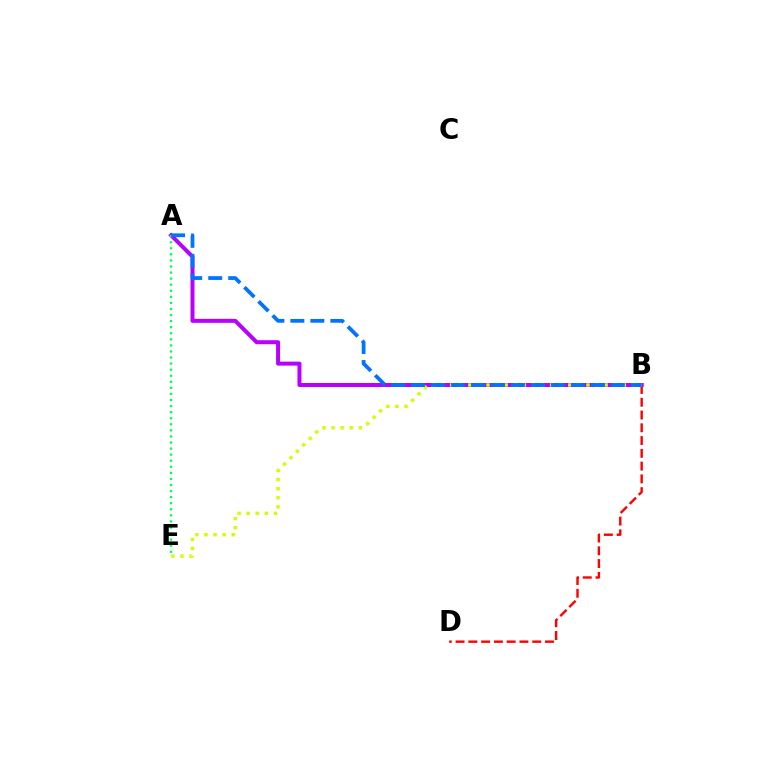{('B', 'D'): [{'color': '#ff0000', 'line_style': 'dashed', 'thickness': 1.74}], ('A', 'B'): [{'color': '#b900ff', 'line_style': 'solid', 'thickness': 2.88}, {'color': '#0074ff', 'line_style': 'dashed', 'thickness': 2.71}], ('A', 'E'): [{'color': '#00ff5c', 'line_style': 'dotted', 'thickness': 1.65}], ('B', 'E'): [{'color': '#d1ff00', 'line_style': 'dotted', 'thickness': 2.47}]}